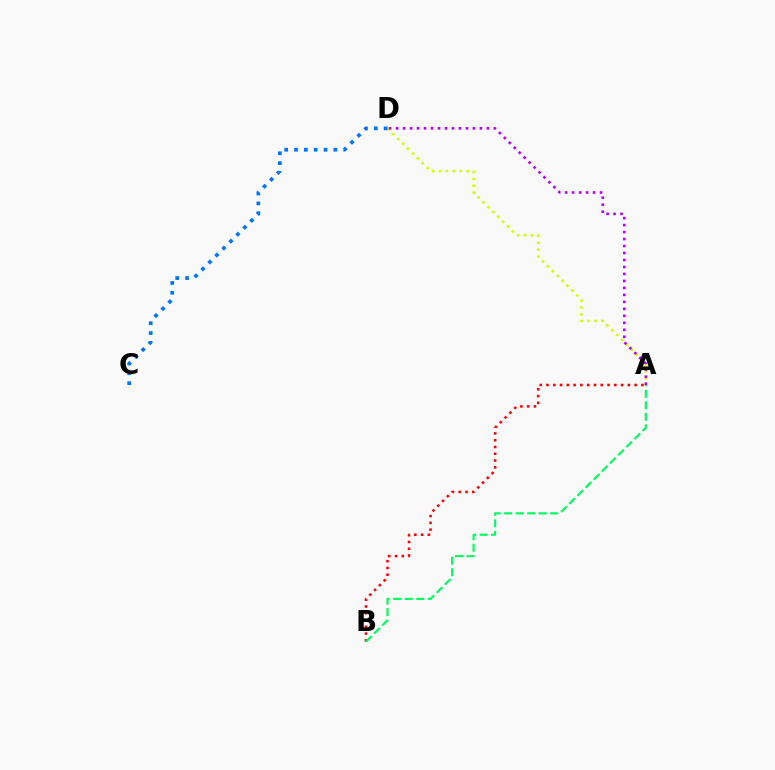{('A', 'D'): [{'color': '#d1ff00', 'line_style': 'dotted', 'thickness': 1.87}, {'color': '#b900ff', 'line_style': 'dotted', 'thickness': 1.9}], ('A', 'B'): [{'color': '#ff0000', 'line_style': 'dotted', 'thickness': 1.84}, {'color': '#00ff5c', 'line_style': 'dashed', 'thickness': 1.56}], ('C', 'D'): [{'color': '#0074ff', 'line_style': 'dotted', 'thickness': 2.67}]}